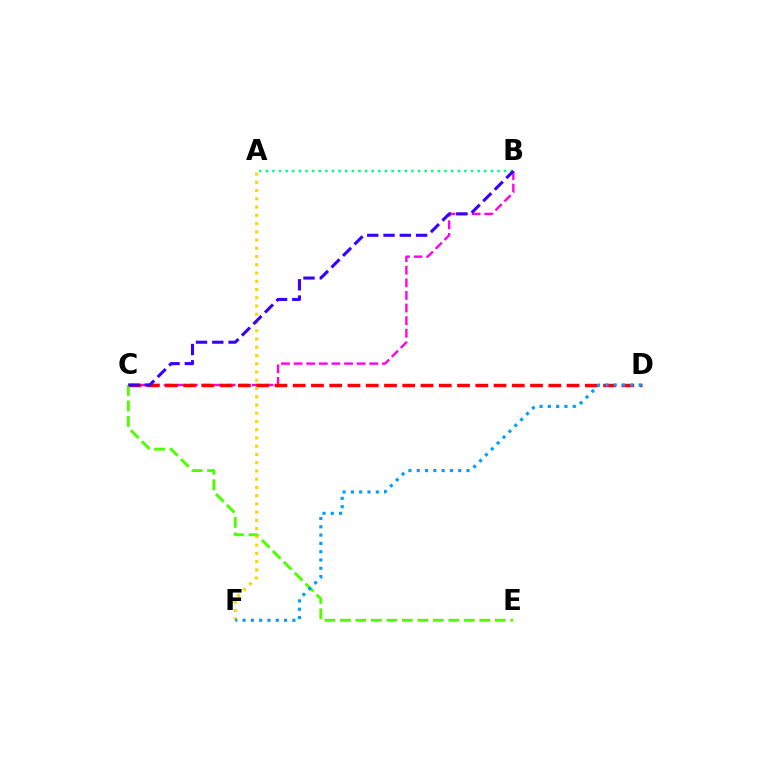{('B', 'C'): [{'color': '#ff00ed', 'line_style': 'dashed', 'thickness': 1.71}, {'color': '#3700ff', 'line_style': 'dashed', 'thickness': 2.21}], ('C', 'D'): [{'color': '#ff0000', 'line_style': 'dashed', 'thickness': 2.48}], ('C', 'E'): [{'color': '#4fff00', 'line_style': 'dashed', 'thickness': 2.1}], ('A', 'F'): [{'color': '#ffd500', 'line_style': 'dotted', 'thickness': 2.24}], ('A', 'B'): [{'color': '#00ff86', 'line_style': 'dotted', 'thickness': 1.8}], ('D', 'F'): [{'color': '#009eff', 'line_style': 'dotted', 'thickness': 2.26}]}